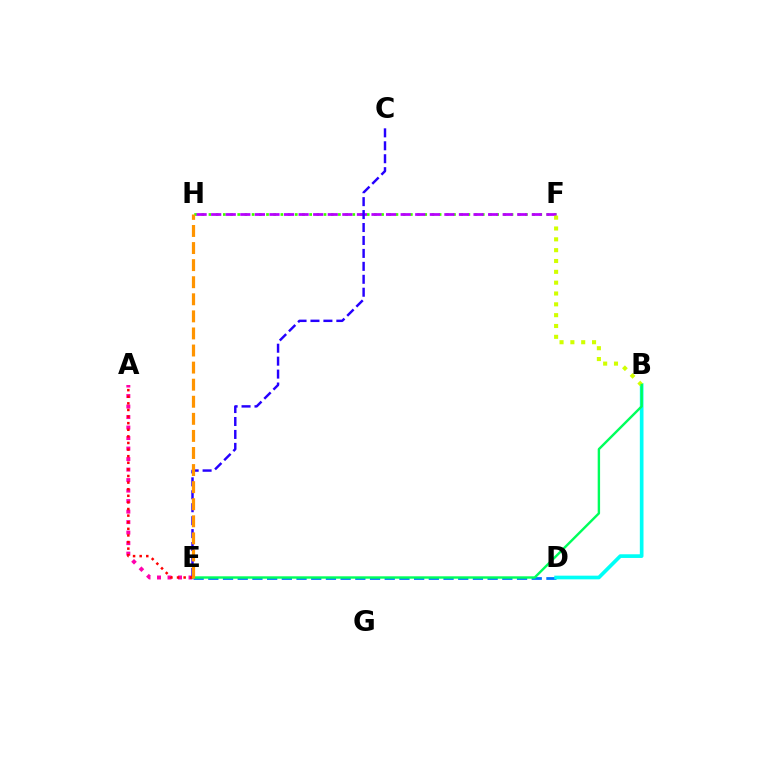{('F', 'H'): [{'color': '#3dff00', 'line_style': 'dotted', 'thickness': 1.95}, {'color': '#b900ff', 'line_style': 'dashed', 'thickness': 1.98}], ('D', 'E'): [{'color': '#0074ff', 'line_style': 'dashed', 'thickness': 2.0}], ('B', 'D'): [{'color': '#00fff6', 'line_style': 'solid', 'thickness': 2.65}], ('B', 'F'): [{'color': '#d1ff00', 'line_style': 'dotted', 'thickness': 2.94}], ('A', 'E'): [{'color': '#ff00ac', 'line_style': 'dotted', 'thickness': 2.85}, {'color': '#ff0000', 'line_style': 'dotted', 'thickness': 1.79}], ('B', 'E'): [{'color': '#00ff5c', 'line_style': 'solid', 'thickness': 1.73}], ('C', 'E'): [{'color': '#2500ff', 'line_style': 'dashed', 'thickness': 1.76}], ('E', 'H'): [{'color': '#ff9400', 'line_style': 'dashed', 'thickness': 2.32}]}